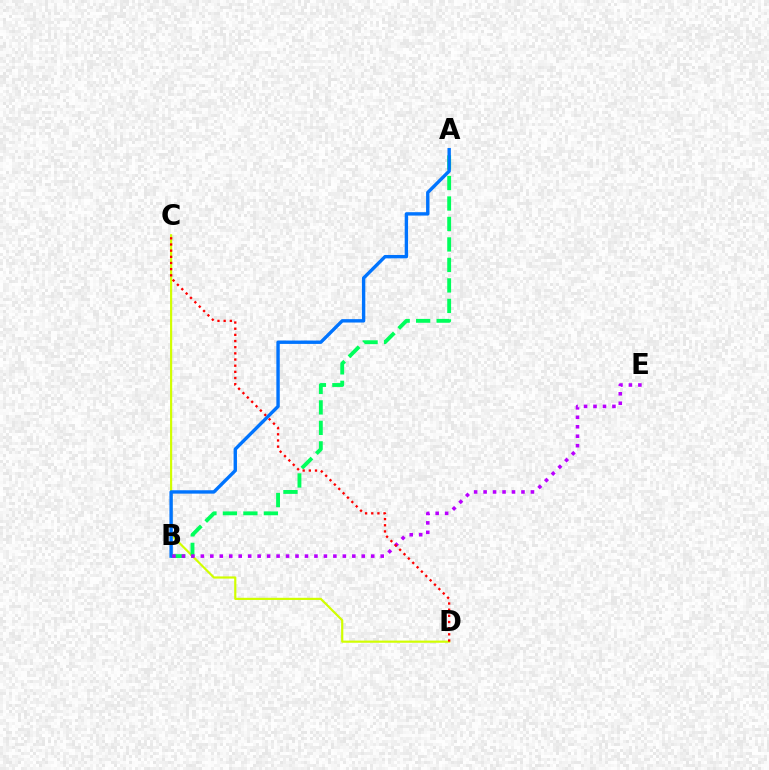{('C', 'D'): [{'color': '#d1ff00', 'line_style': 'solid', 'thickness': 1.57}, {'color': '#ff0000', 'line_style': 'dotted', 'thickness': 1.68}], ('A', 'B'): [{'color': '#00ff5c', 'line_style': 'dashed', 'thickness': 2.78}, {'color': '#0074ff', 'line_style': 'solid', 'thickness': 2.44}], ('B', 'E'): [{'color': '#b900ff', 'line_style': 'dotted', 'thickness': 2.57}]}